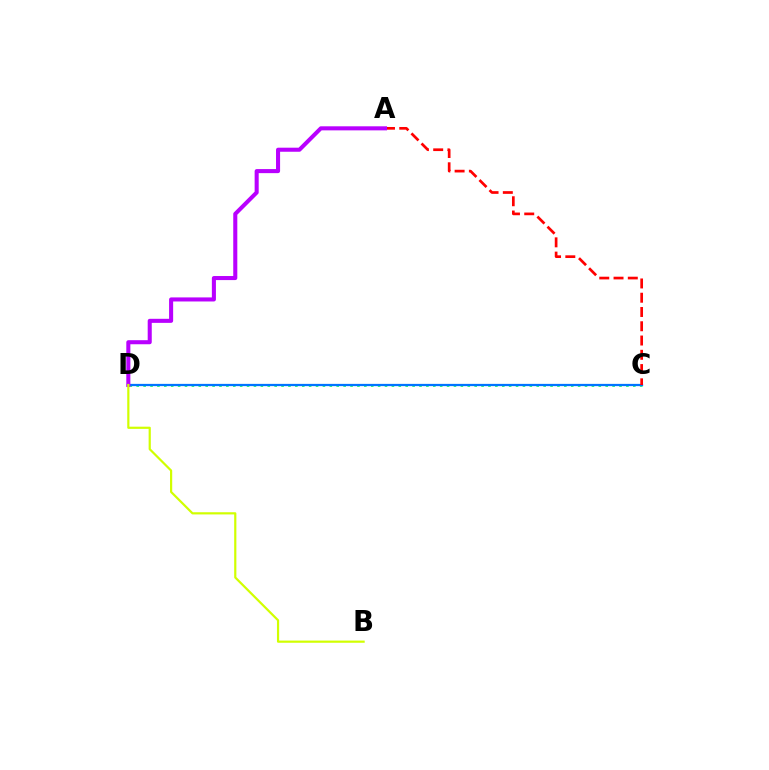{('C', 'D'): [{'color': '#00ff5c', 'line_style': 'dotted', 'thickness': 1.87}, {'color': '#0074ff', 'line_style': 'solid', 'thickness': 1.63}], ('A', 'C'): [{'color': '#ff0000', 'line_style': 'dashed', 'thickness': 1.94}], ('A', 'D'): [{'color': '#b900ff', 'line_style': 'solid', 'thickness': 2.92}], ('B', 'D'): [{'color': '#d1ff00', 'line_style': 'solid', 'thickness': 1.58}]}